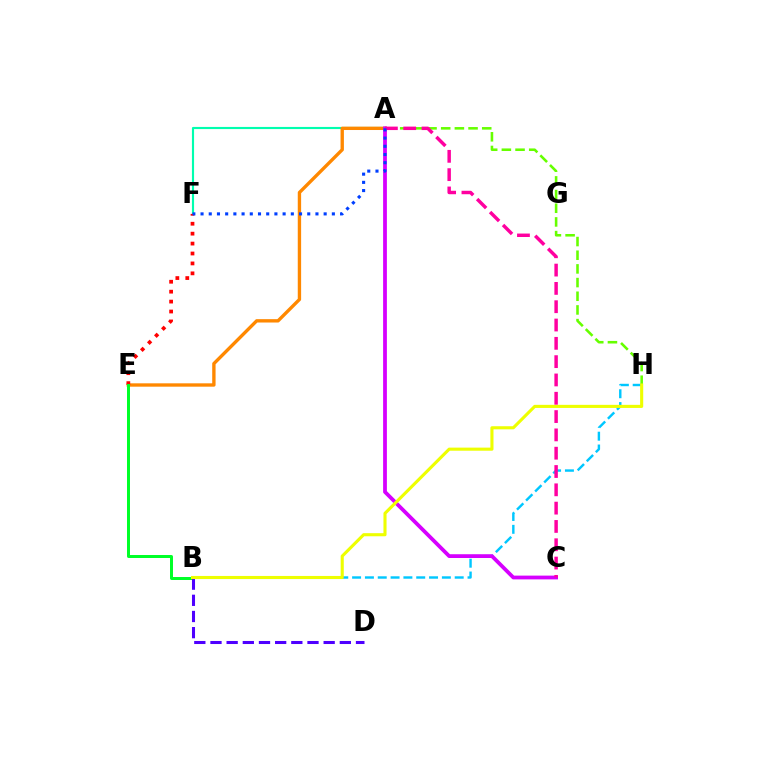{('B', 'H'): [{'color': '#00c7ff', 'line_style': 'dashed', 'thickness': 1.74}, {'color': '#eeff00', 'line_style': 'solid', 'thickness': 2.23}], ('A', 'F'): [{'color': '#00ffaf', 'line_style': 'solid', 'thickness': 1.54}, {'color': '#003fff', 'line_style': 'dotted', 'thickness': 2.23}], ('A', 'H'): [{'color': '#66ff00', 'line_style': 'dashed', 'thickness': 1.86}], ('A', 'E'): [{'color': '#ff8800', 'line_style': 'solid', 'thickness': 2.42}], ('E', 'F'): [{'color': '#ff0000', 'line_style': 'dotted', 'thickness': 2.7}], ('B', 'E'): [{'color': '#00ff27', 'line_style': 'solid', 'thickness': 2.15}], ('B', 'D'): [{'color': '#4f00ff', 'line_style': 'dashed', 'thickness': 2.2}], ('A', 'C'): [{'color': '#d600ff', 'line_style': 'solid', 'thickness': 2.72}, {'color': '#ff00a0', 'line_style': 'dashed', 'thickness': 2.49}]}